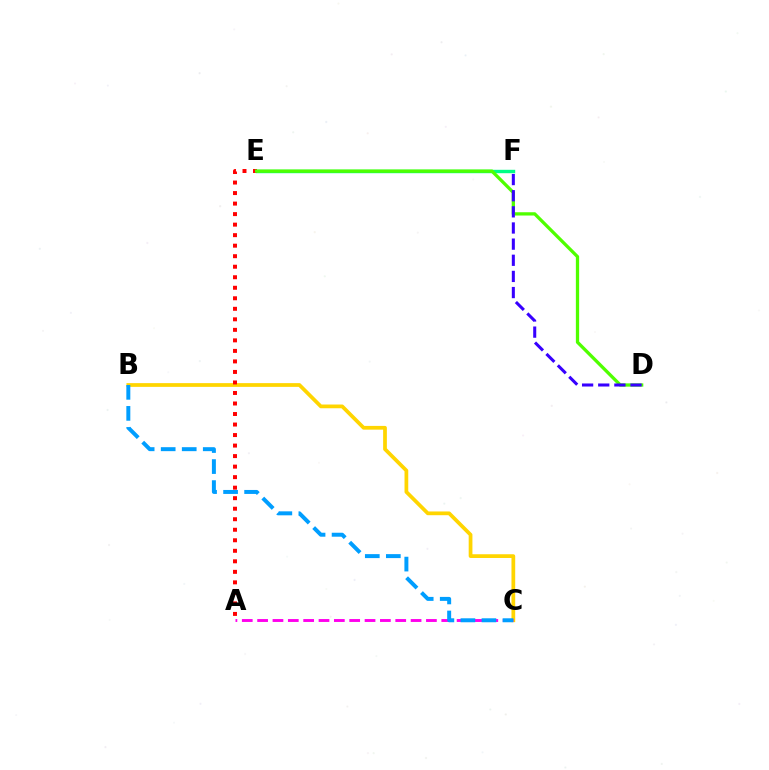{('B', 'C'): [{'color': '#ffd500', 'line_style': 'solid', 'thickness': 2.69}, {'color': '#009eff', 'line_style': 'dashed', 'thickness': 2.86}], ('E', 'F'): [{'color': '#00ff86', 'line_style': 'solid', 'thickness': 2.45}], ('A', 'E'): [{'color': '#ff0000', 'line_style': 'dotted', 'thickness': 2.86}], ('D', 'E'): [{'color': '#4fff00', 'line_style': 'solid', 'thickness': 2.36}], ('D', 'F'): [{'color': '#3700ff', 'line_style': 'dashed', 'thickness': 2.19}], ('A', 'C'): [{'color': '#ff00ed', 'line_style': 'dashed', 'thickness': 2.08}]}